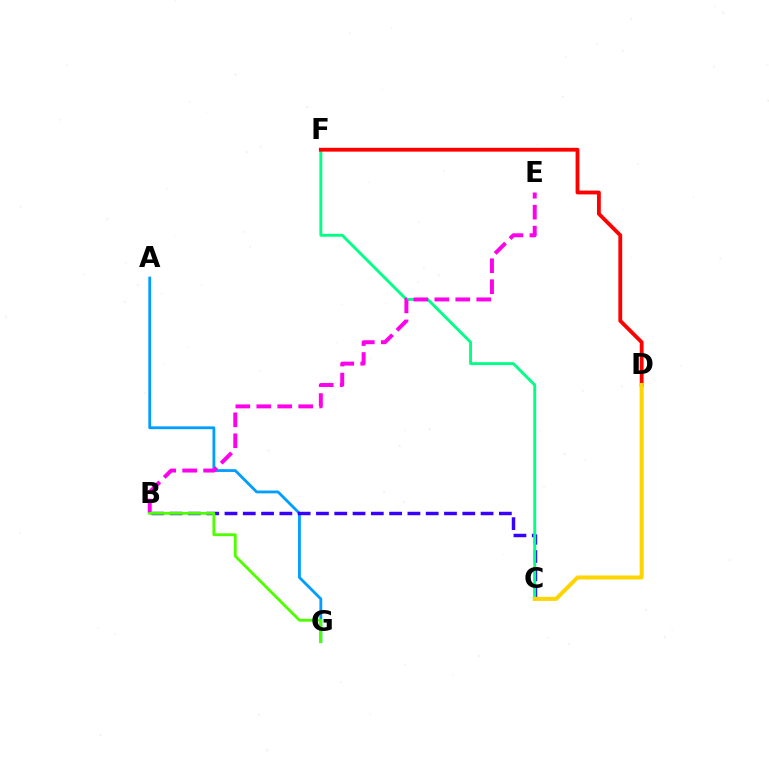{('A', 'G'): [{'color': '#009eff', 'line_style': 'solid', 'thickness': 2.03}], ('B', 'C'): [{'color': '#3700ff', 'line_style': 'dashed', 'thickness': 2.49}], ('C', 'F'): [{'color': '#00ff86', 'line_style': 'solid', 'thickness': 2.07}], ('B', 'E'): [{'color': '#ff00ed', 'line_style': 'dashed', 'thickness': 2.85}], ('B', 'G'): [{'color': '#4fff00', 'line_style': 'solid', 'thickness': 2.06}], ('D', 'F'): [{'color': '#ff0000', 'line_style': 'solid', 'thickness': 2.76}], ('C', 'D'): [{'color': '#ffd500', 'line_style': 'solid', 'thickness': 2.9}]}